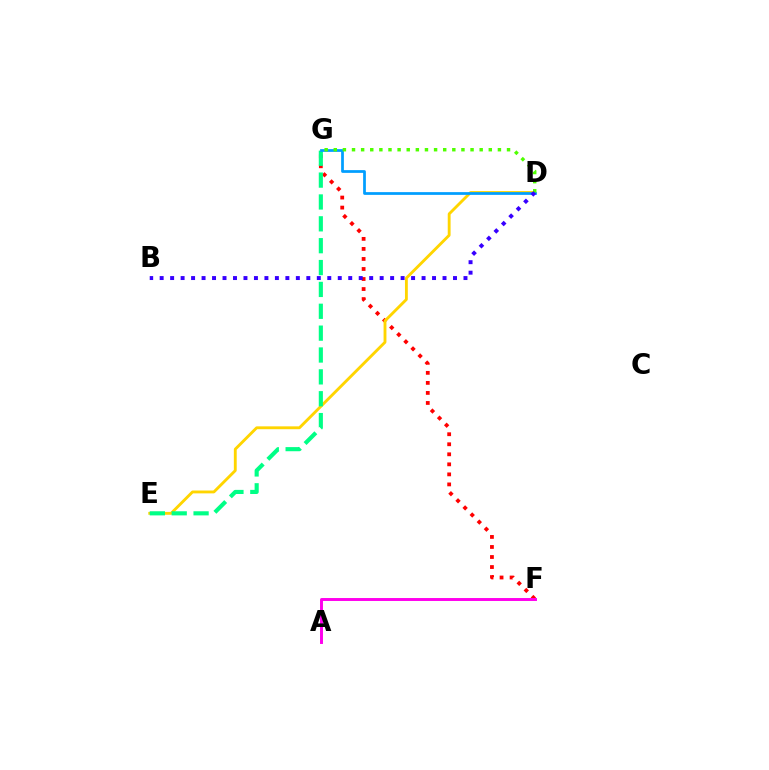{('F', 'G'): [{'color': '#ff0000', 'line_style': 'dotted', 'thickness': 2.73}], ('D', 'E'): [{'color': '#ffd500', 'line_style': 'solid', 'thickness': 2.06}], ('A', 'F'): [{'color': '#ff00ed', 'line_style': 'solid', 'thickness': 2.11}], ('E', 'G'): [{'color': '#00ff86', 'line_style': 'dashed', 'thickness': 2.97}], ('D', 'G'): [{'color': '#009eff', 'line_style': 'solid', 'thickness': 1.98}, {'color': '#4fff00', 'line_style': 'dotted', 'thickness': 2.48}], ('B', 'D'): [{'color': '#3700ff', 'line_style': 'dotted', 'thickness': 2.85}]}